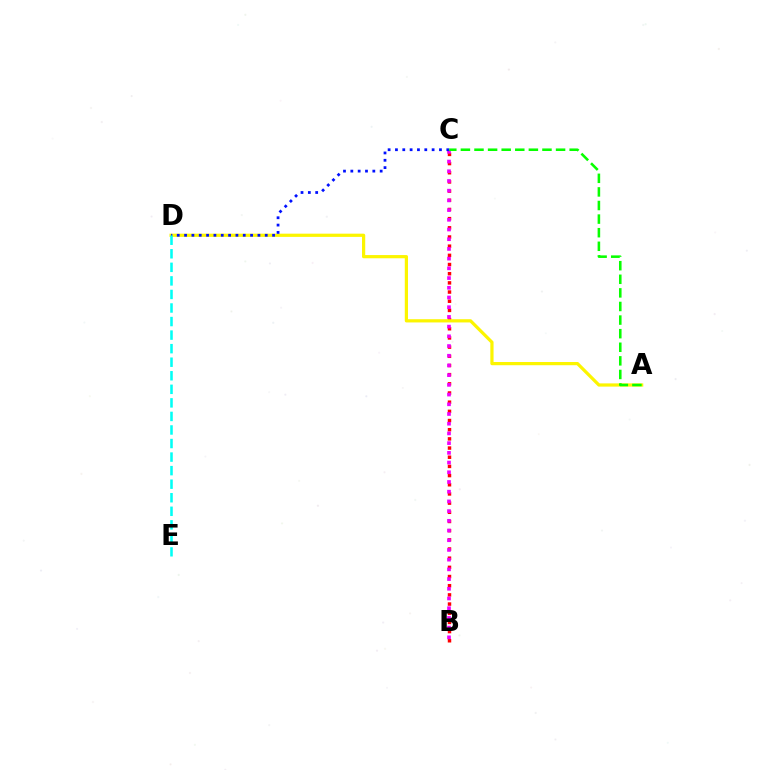{('B', 'C'): [{'color': '#ff0000', 'line_style': 'dotted', 'thickness': 2.49}, {'color': '#ee00ff', 'line_style': 'dotted', 'thickness': 2.64}], ('A', 'D'): [{'color': '#fcf500', 'line_style': 'solid', 'thickness': 2.32}], ('C', 'D'): [{'color': '#0010ff', 'line_style': 'dotted', 'thickness': 1.99}], ('A', 'C'): [{'color': '#08ff00', 'line_style': 'dashed', 'thickness': 1.85}], ('D', 'E'): [{'color': '#00fff6', 'line_style': 'dashed', 'thickness': 1.84}]}